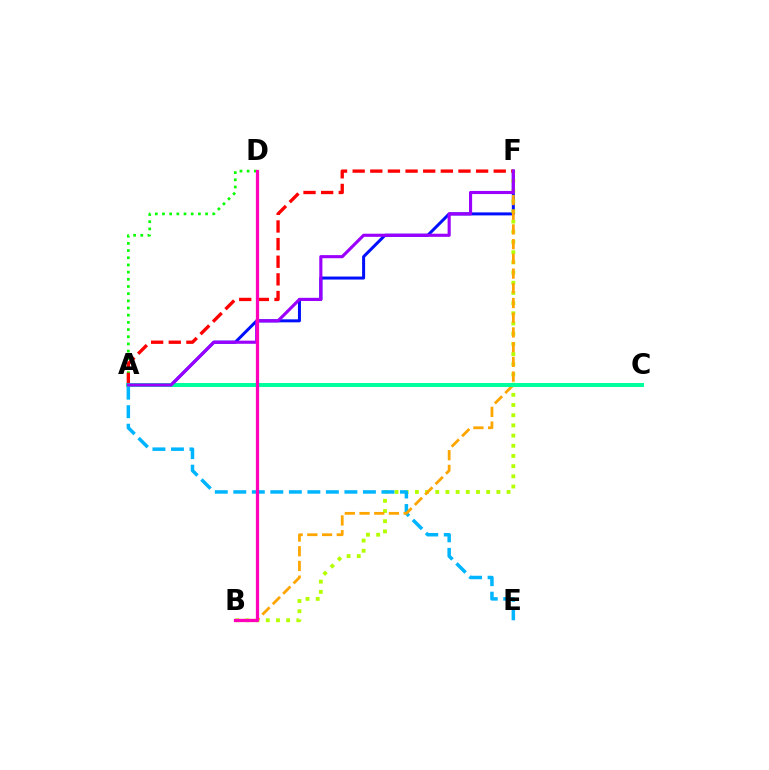{('A', 'F'): [{'color': '#0010ff', 'line_style': 'solid', 'thickness': 2.17}, {'color': '#ff0000', 'line_style': 'dashed', 'thickness': 2.4}, {'color': '#9b00ff', 'line_style': 'solid', 'thickness': 2.25}], ('B', 'F'): [{'color': '#b3ff00', 'line_style': 'dotted', 'thickness': 2.77}, {'color': '#ffa500', 'line_style': 'dashed', 'thickness': 2.0}], ('A', 'E'): [{'color': '#00b5ff', 'line_style': 'dashed', 'thickness': 2.52}], ('A', 'D'): [{'color': '#08ff00', 'line_style': 'dotted', 'thickness': 1.95}], ('A', 'C'): [{'color': '#00ff9d', 'line_style': 'solid', 'thickness': 2.86}], ('B', 'D'): [{'color': '#ff00bd', 'line_style': 'solid', 'thickness': 2.33}]}